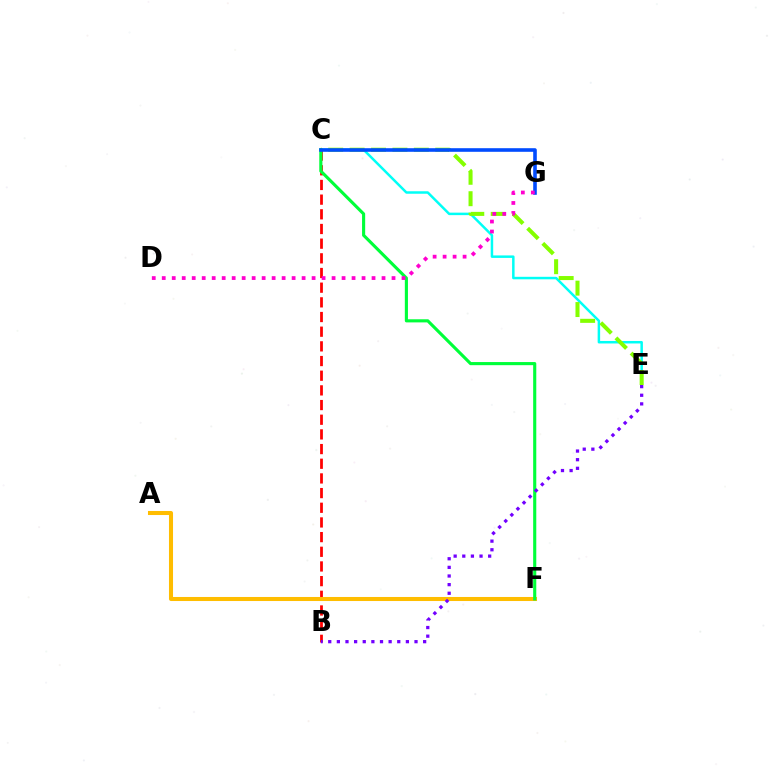{('C', 'E'): [{'color': '#00fff6', 'line_style': 'solid', 'thickness': 1.79}, {'color': '#84ff00', 'line_style': 'dashed', 'thickness': 2.91}], ('B', 'C'): [{'color': '#ff0000', 'line_style': 'dashed', 'thickness': 1.99}], ('A', 'F'): [{'color': '#ffbd00', 'line_style': 'solid', 'thickness': 2.92}], ('C', 'F'): [{'color': '#00ff39', 'line_style': 'solid', 'thickness': 2.25}], ('C', 'G'): [{'color': '#004bff', 'line_style': 'solid', 'thickness': 2.6}], ('D', 'G'): [{'color': '#ff00cf', 'line_style': 'dotted', 'thickness': 2.71}], ('B', 'E'): [{'color': '#7200ff', 'line_style': 'dotted', 'thickness': 2.34}]}